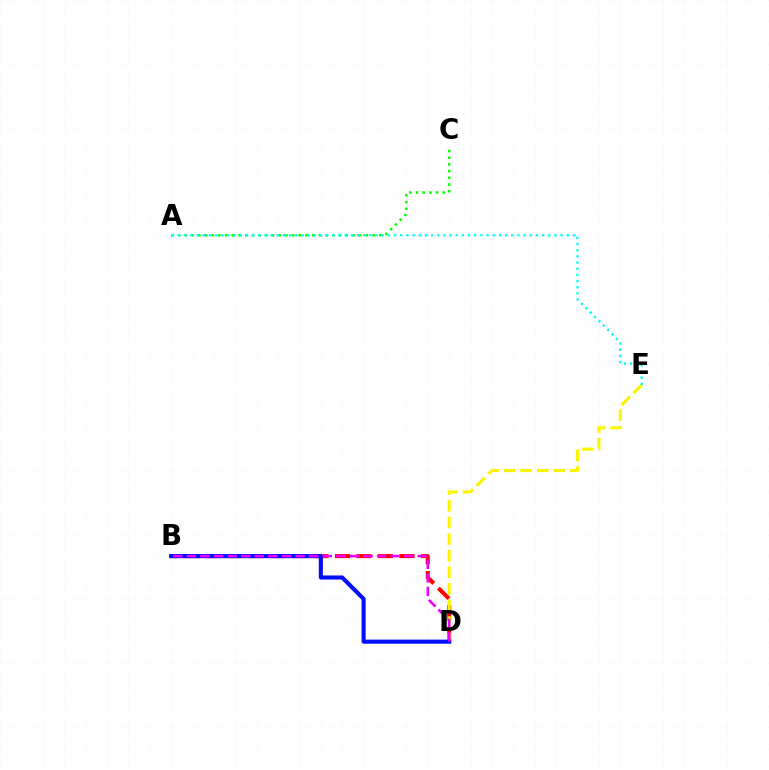{('B', 'D'): [{'color': '#ff0000', 'line_style': 'dashed', 'thickness': 2.92}, {'color': '#0010ff', 'line_style': 'solid', 'thickness': 2.96}, {'color': '#ee00ff', 'line_style': 'dashed', 'thickness': 1.85}], ('D', 'E'): [{'color': '#fcf500', 'line_style': 'dashed', 'thickness': 2.26}], ('A', 'C'): [{'color': '#08ff00', 'line_style': 'dotted', 'thickness': 1.82}], ('A', 'E'): [{'color': '#00fff6', 'line_style': 'dotted', 'thickness': 1.68}]}